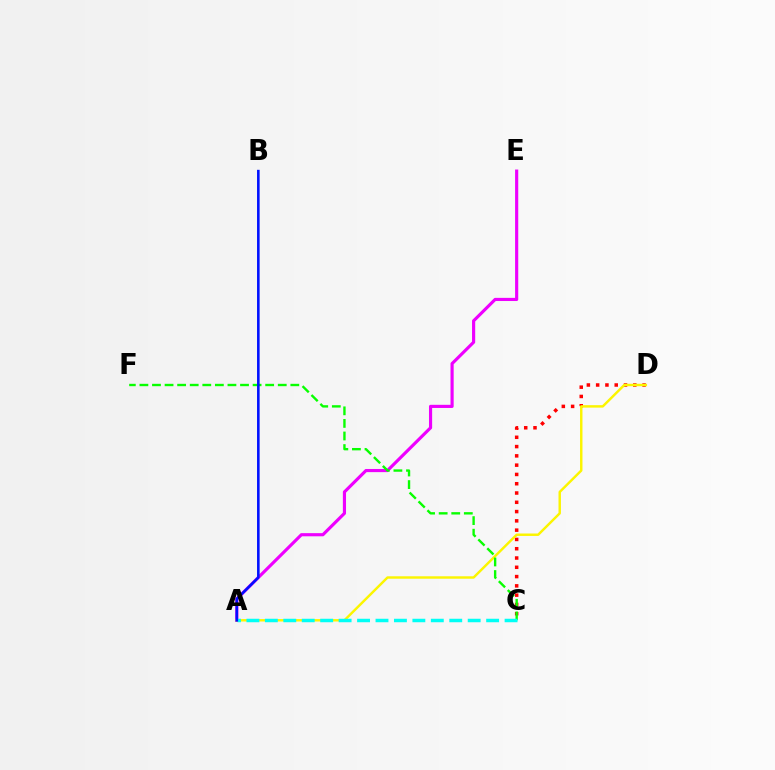{('A', 'E'): [{'color': '#ee00ff', 'line_style': 'solid', 'thickness': 2.27}], ('C', 'D'): [{'color': '#ff0000', 'line_style': 'dotted', 'thickness': 2.52}], ('A', 'D'): [{'color': '#fcf500', 'line_style': 'solid', 'thickness': 1.76}], ('C', 'F'): [{'color': '#08ff00', 'line_style': 'dashed', 'thickness': 1.71}], ('A', 'C'): [{'color': '#00fff6', 'line_style': 'dashed', 'thickness': 2.51}], ('A', 'B'): [{'color': '#0010ff', 'line_style': 'solid', 'thickness': 1.87}]}